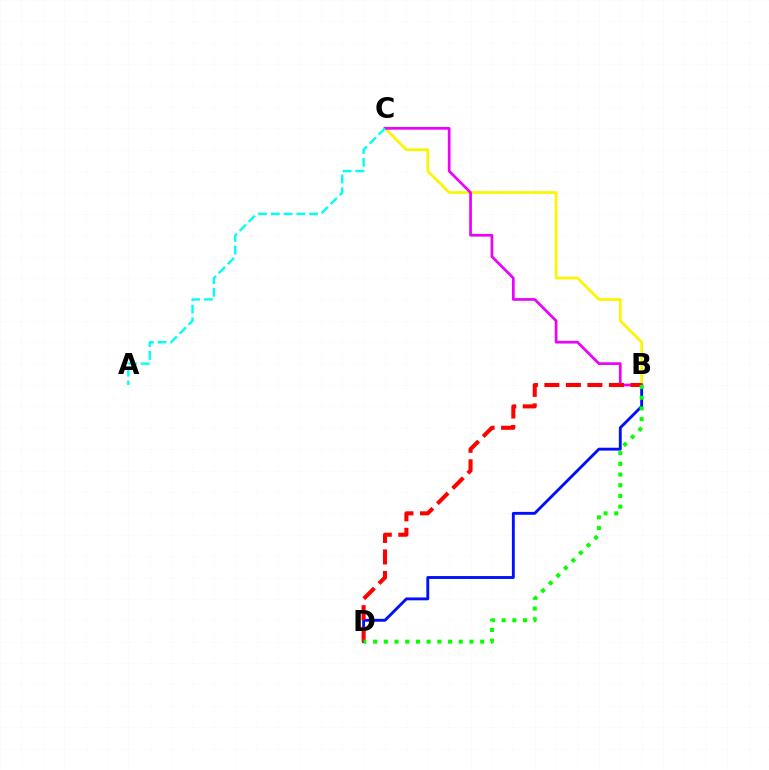{('B', 'C'): [{'color': '#fcf500', 'line_style': 'solid', 'thickness': 1.96}, {'color': '#ee00ff', 'line_style': 'solid', 'thickness': 1.95}], ('B', 'D'): [{'color': '#0010ff', 'line_style': 'solid', 'thickness': 2.07}, {'color': '#ff0000', 'line_style': 'dashed', 'thickness': 2.92}, {'color': '#08ff00', 'line_style': 'dotted', 'thickness': 2.91}], ('A', 'C'): [{'color': '#00fff6', 'line_style': 'dashed', 'thickness': 1.73}]}